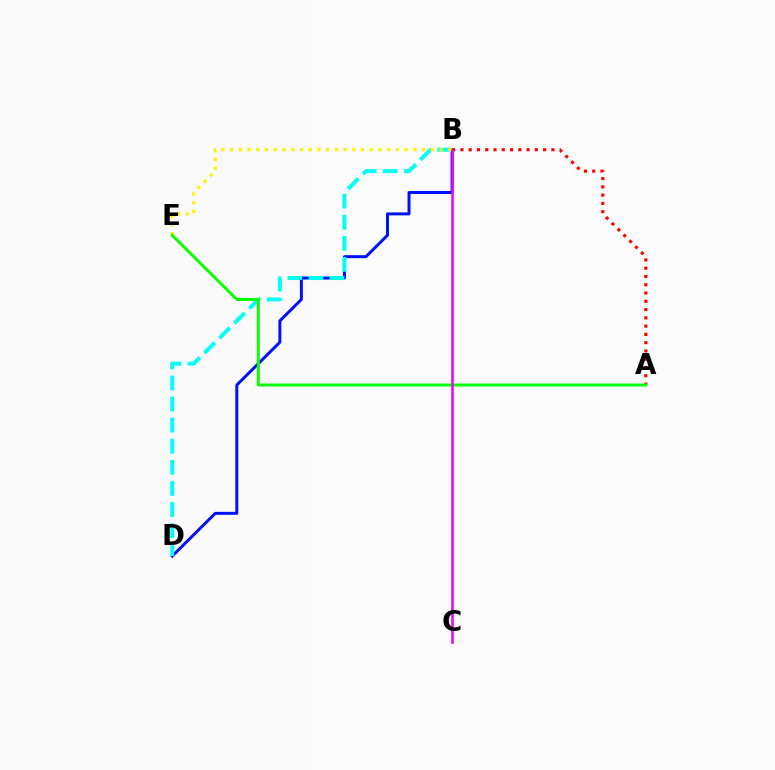{('B', 'D'): [{'color': '#0010ff', 'line_style': 'solid', 'thickness': 2.14}, {'color': '#00fff6', 'line_style': 'dashed', 'thickness': 2.86}], ('A', 'B'): [{'color': '#ff0000', 'line_style': 'dotted', 'thickness': 2.25}], ('B', 'E'): [{'color': '#fcf500', 'line_style': 'dotted', 'thickness': 2.37}], ('A', 'E'): [{'color': '#08ff00', 'line_style': 'solid', 'thickness': 2.12}], ('B', 'C'): [{'color': '#ee00ff', 'line_style': 'solid', 'thickness': 1.84}]}